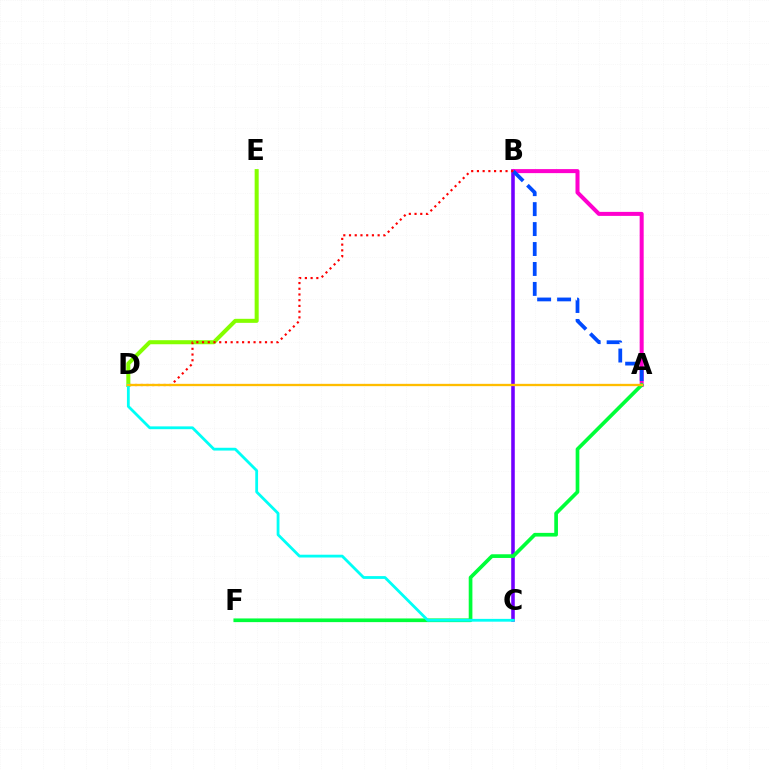{('D', 'E'): [{'color': '#84ff00', 'line_style': 'solid', 'thickness': 2.91}], ('B', 'C'): [{'color': '#7200ff', 'line_style': 'solid', 'thickness': 2.57}], ('A', 'B'): [{'color': '#ff00cf', 'line_style': 'solid', 'thickness': 2.9}, {'color': '#004bff', 'line_style': 'dashed', 'thickness': 2.71}], ('A', 'F'): [{'color': '#00ff39', 'line_style': 'solid', 'thickness': 2.65}], ('B', 'D'): [{'color': '#ff0000', 'line_style': 'dotted', 'thickness': 1.55}], ('C', 'D'): [{'color': '#00fff6', 'line_style': 'solid', 'thickness': 2.01}], ('A', 'D'): [{'color': '#ffbd00', 'line_style': 'solid', 'thickness': 1.67}]}